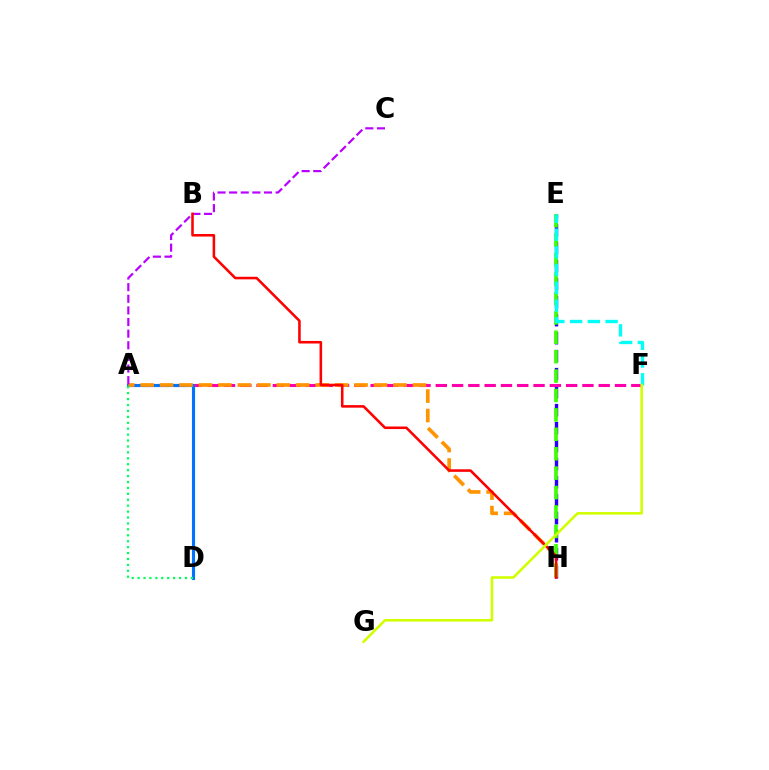{('E', 'H'): [{'color': '#2500ff', 'line_style': 'dashed', 'thickness': 2.45}, {'color': '#3dff00', 'line_style': 'dashed', 'thickness': 2.64}], ('A', 'F'): [{'color': '#ff00ac', 'line_style': 'dashed', 'thickness': 2.21}], ('A', 'D'): [{'color': '#0074ff', 'line_style': 'solid', 'thickness': 2.25}, {'color': '#00ff5c', 'line_style': 'dotted', 'thickness': 1.61}], ('A', 'H'): [{'color': '#ff9400', 'line_style': 'dashed', 'thickness': 2.64}], ('E', 'F'): [{'color': '#00fff6', 'line_style': 'dashed', 'thickness': 2.41}], ('A', 'C'): [{'color': '#b900ff', 'line_style': 'dashed', 'thickness': 1.58}], ('B', 'H'): [{'color': '#ff0000', 'line_style': 'solid', 'thickness': 1.85}], ('F', 'G'): [{'color': '#d1ff00', 'line_style': 'solid', 'thickness': 1.87}]}